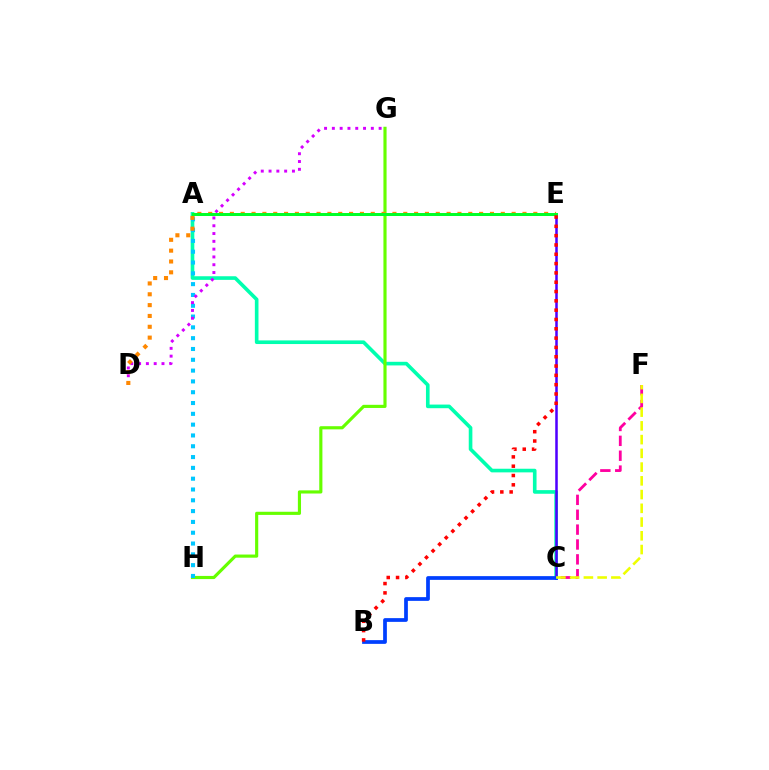{('C', 'F'): [{'color': '#ff00a0', 'line_style': 'dashed', 'thickness': 2.02}, {'color': '#eeff00', 'line_style': 'dashed', 'thickness': 1.87}], ('A', 'C'): [{'color': '#00ffaf', 'line_style': 'solid', 'thickness': 2.61}], ('C', 'E'): [{'color': '#4f00ff', 'line_style': 'solid', 'thickness': 1.82}], ('G', 'H'): [{'color': '#66ff00', 'line_style': 'solid', 'thickness': 2.27}], ('A', 'H'): [{'color': '#00c7ff', 'line_style': 'dotted', 'thickness': 2.94}], ('D', 'G'): [{'color': '#d600ff', 'line_style': 'dotted', 'thickness': 2.12}], ('B', 'C'): [{'color': '#003fff', 'line_style': 'solid', 'thickness': 2.69}], ('D', 'E'): [{'color': '#ff8800', 'line_style': 'dotted', 'thickness': 2.94}], ('A', 'E'): [{'color': '#00ff27', 'line_style': 'solid', 'thickness': 2.15}], ('B', 'E'): [{'color': '#ff0000', 'line_style': 'dotted', 'thickness': 2.53}]}